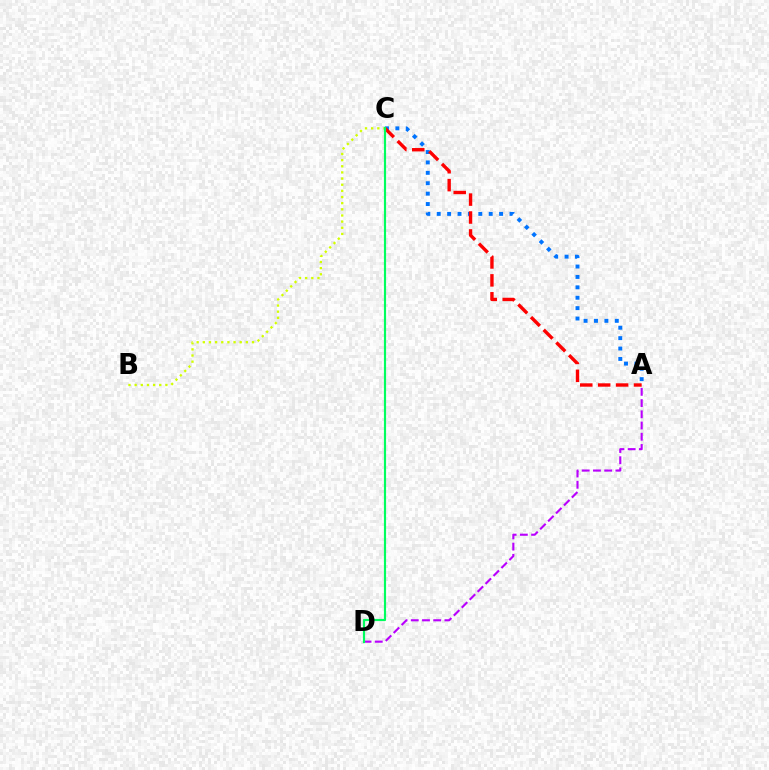{('A', 'C'): [{'color': '#0074ff', 'line_style': 'dotted', 'thickness': 2.83}, {'color': '#ff0000', 'line_style': 'dashed', 'thickness': 2.44}], ('A', 'D'): [{'color': '#b900ff', 'line_style': 'dashed', 'thickness': 1.52}], ('B', 'C'): [{'color': '#d1ff00', 'line_style': 'dotted', 'thickness': 1.67}], ('C', 'D'): [{'color': '#00ff5c', 'line_style': 'solid', 'thickness': 1.56}]}